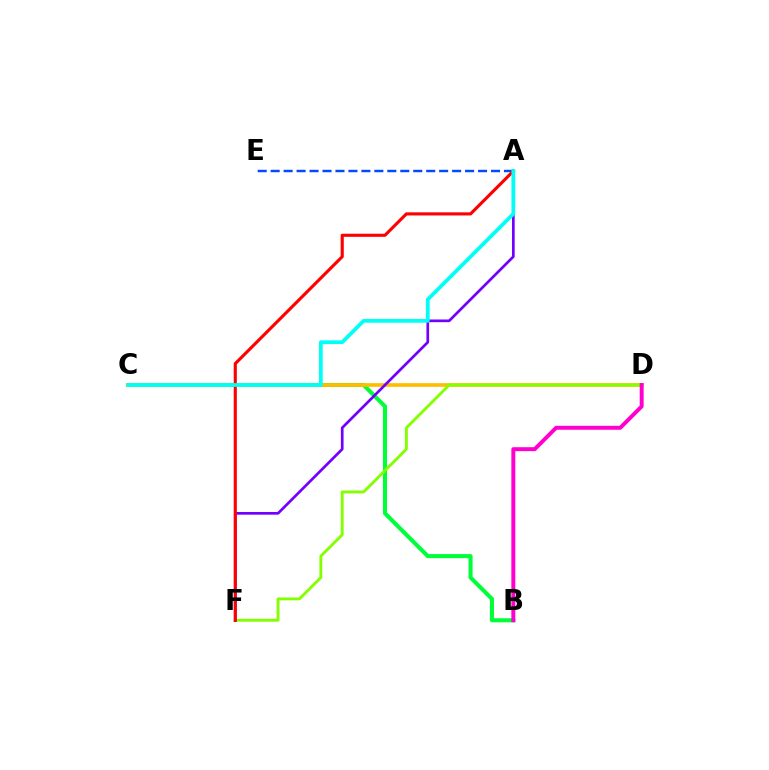{('B', 'C'): [{'color': '#00ff39', 'line_style': 'solid', 'thickness': 2.93}], ('C', 'D'): [{'color': '#ffbd00', 'line_style': 'solid', 'thickness': 2.65}], ('D', 'F'): [{'color': '#84ff00', 'line_style': 'solid', 'thickness': 2.07}], ('A', 'F'): [{'color': '#7200ff', 'line_style': 'solid', 'thickness': 1.94}, {'color': '#ff0000', 'line_style': 'solid', 'thickness': 2.25}], ('A', 'E'): [{'color': '#004bff', 'line_style': 'dashed', 'thickness': 1.76}], ('A', 'C'): [{'color': '#00fff6', 'line_style': 'solid', 'thickness': 2.71}], ('B', 'D'): [{'color': '#ff00cf', 'line_style': 'solid', 'thickness': 2.84}]}